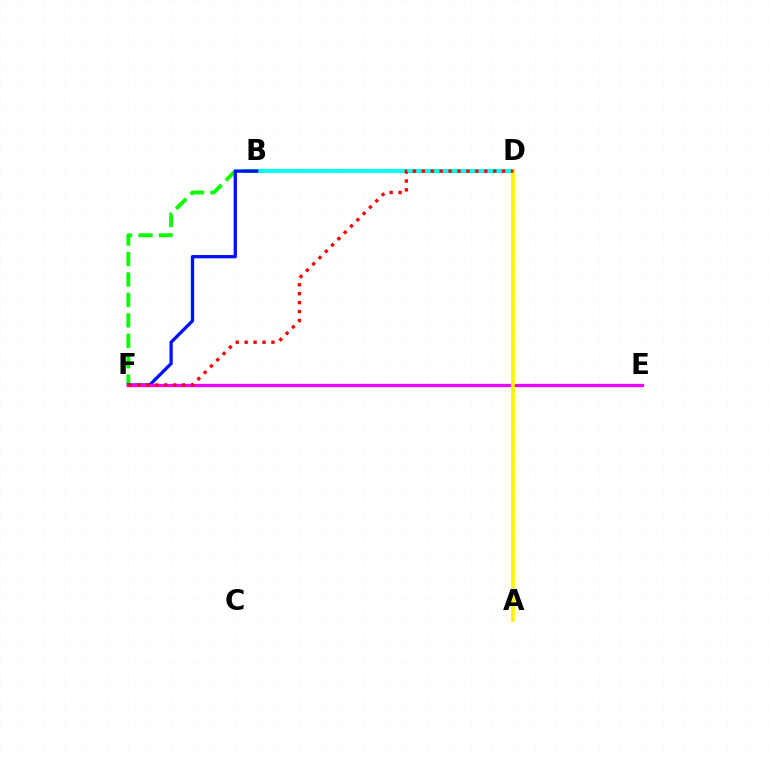{('B', 'D'): [{'color': '#00fff6', 'line_style': 'solid', 'thickness': 2.89}], ('B', 'F'): [{'color': '#08ff00', 'line_style': 'dashed', 'thickness': 2.78}, {'color': '#0010ff', 'line_style': 'solid', 'thickness': 2.37}], ('E', 'F'): [{'color': '#ee00ff', 'line_style': 'solid', 'thickness': 2.35}], ('A', 'D'): [{'color': '#fcf500', 'line_style': 'solid', 'thickness': 2.64}], ('D', 'F'): [{'color': '#ff0000', 'line_style': 'dotted', 'thickness': 2.42}]}